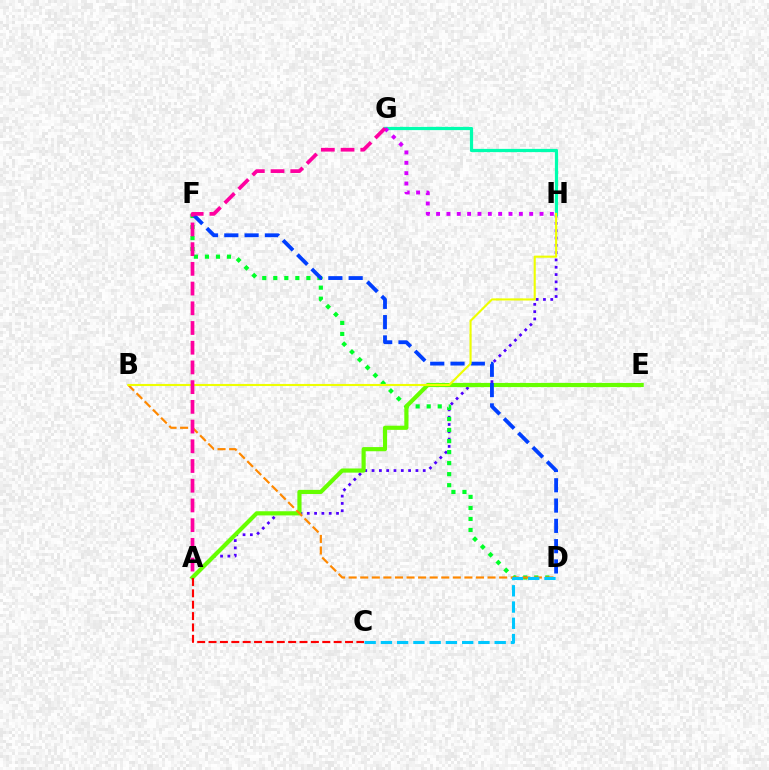{('A', 'H'): [{'color': '#4f00ff', 'line_style': 'dotted', 'thickness': 1.99}], ('D', 'F'): [{'color': '#00ff27', 'line_style': 'dotted', 'thickness': 3.0}, {'color': '#003fff', 'line_style': 'dashed', 'thickness': 2.76}], ('G', 'H'): [{'color': '#00ffaf', 'line_style': 'solid', 'thickness': 2.32}, {'color': '#d600ff', 'line_style': 'dotted', 'thickness': 2.81}], ('A', 'E'): [{'color': '#66ff00', 'line_style': 'solid', 'thickness': 3.0}], ('B', 'D'): [{'color': '#ff8800', 'line_style': 'dashed', 'thickness': 1.57}], ('C', 'D'): [{'color': '#00c7ff', 'line_style': 'dashed', 'thickness': 2.21}], ('B', 'H'): [{'color': '#eeff00', 'line_style': 'solid', 'thickness': 1.52}], ('A', 'G'): [{'color': '#ff00a0', 'line_style': 'dashed', 'thickness': 2.68}], ('A', 'C'): [{'color': '#ff0000', 'line_style': 'dashed', 'thickness': 1.54}]}